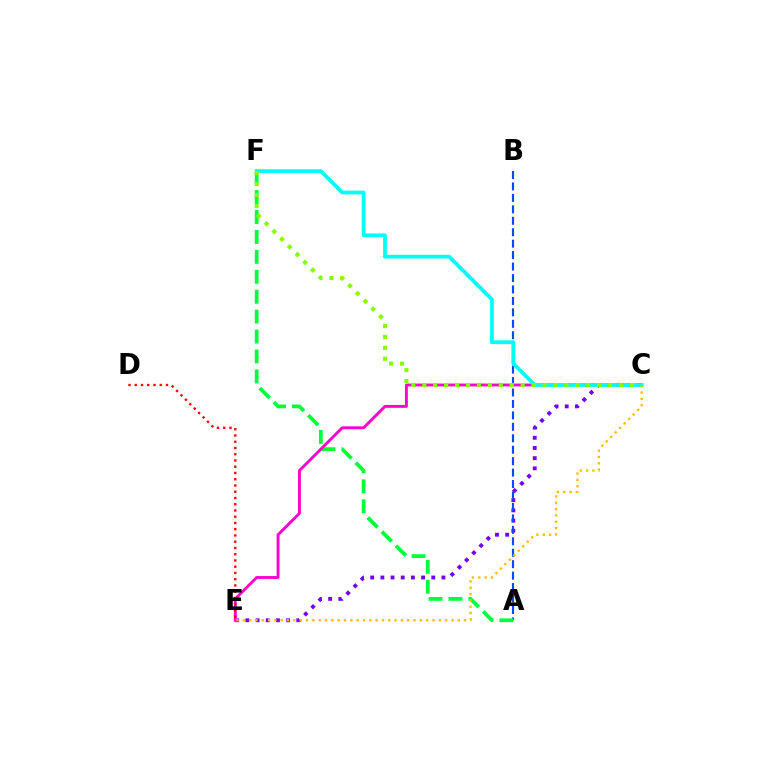{('C', 'E'): [{'color': '#7200ff', 'line_style': 'dotted', 'thickness': 2.77}, {'color': '#ff00cf', 'line_style': 'solid', 'thickness': 2.07}, {'color': '#ffbd00', 'line_style': 'dotted', 'thickness': 1.72}], ('A', 'B'): [{'color': '#004bff', 'line_style': 'dashed', 'thickness': 1.55}], ('A', 'F'): [{'color': '#00ff39', 'line_style': 'dashed', 'thickness': 2.71}], ('C', 'F'): [{'color': '#00fff6', 'line_style': 'solid', 'thickness': 2.71}, {'color': '#84ff00', 'line_style': 'dotted', 'thickness': 2.97}], ('D', 'E'): [{'color': '#ff0000', 'line_style': 'dotted', 'thickness': 1.7}]}